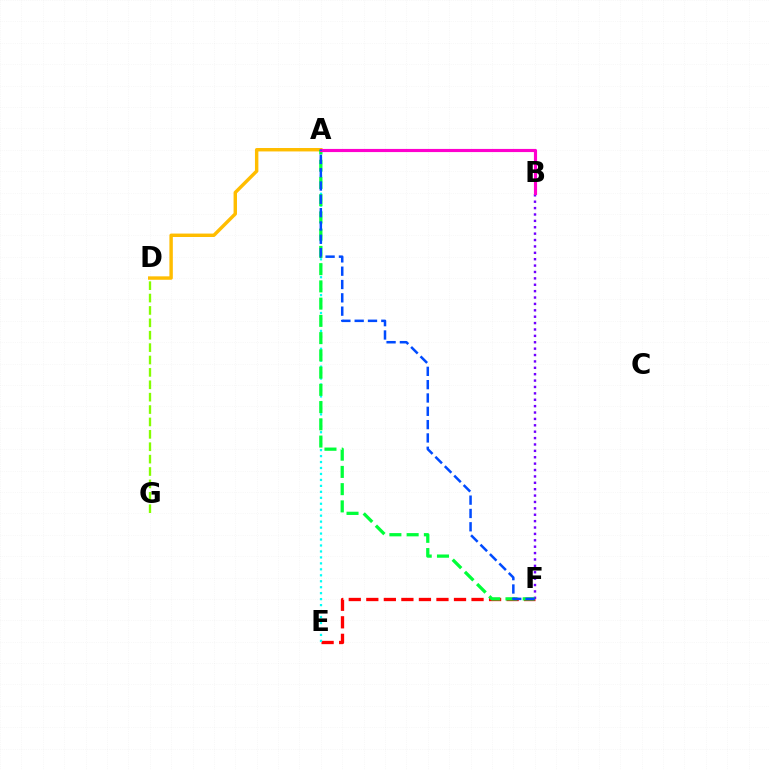{('E', 'F'): [{'color': '#ff0000', 'line_style': 'dashed', 'thickness': 2.38}], ('A', 'E'): [{'color': '#00fff6', 'line_style': 'dotted', 'thickness': 1.62}], ('B', 'F'): [{'color': '#7200ff', 'line_style': 'dotted', 'thickness': 1.74}], ('D', 'G'): [{'color': '#84ff00', 'line_style': 'dashed', 'thickness': 1.68}], ('A', 'D'): [{'color': '#ffbd00', 'line_style': 'solid', 'thickness': 2.47}], ('A', 'F'): [{'color': '#00ff39', 'line_style': 'dashed', 'thickness': 2.34}, {'color': '#004bff', 'line_style': 'dashed', 'thickness': 1.81}], ('A', 'B'): [{'color': '#ff00cf', 'line_style': 'solid', 'thickness': 2.27}]}